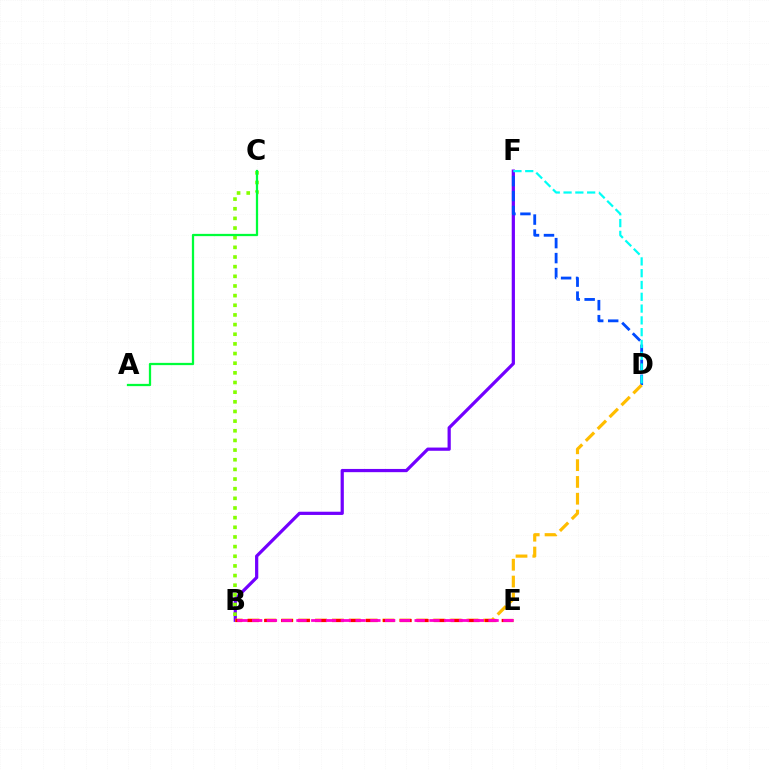{('B', 'F'): [{'color': '#7200ff', 'line_style': 'solid', 'thickness': 2.32}], ('D', 'F'): [{'color': '#004bff', 'line_style': 'dashed', 'thickness': 2.03}, {'color': '#00fff6', 'line_style': 'dashed', 'thickness': 1.6}], ('B', 'C'): [{'color': '#84ff00', 'line_style': 'dotted', 'thickness': 2.62}], ('A', 'C'): [{'color': '#00ff39', 'line_style': 'solid', 'thickness': 1.63}], ('B', 'D'): [{'color': '#ffbd00', 'line_style': 'dashed', 'thickness': 2.28}], ('B', 'E'): [{'color': '#ff0000', 'line_style': 'dashed', 'thickness': 2.31}, {'color': '#ff00cf', 'line_style': 'dashed', 'thickness': 2.01}]}